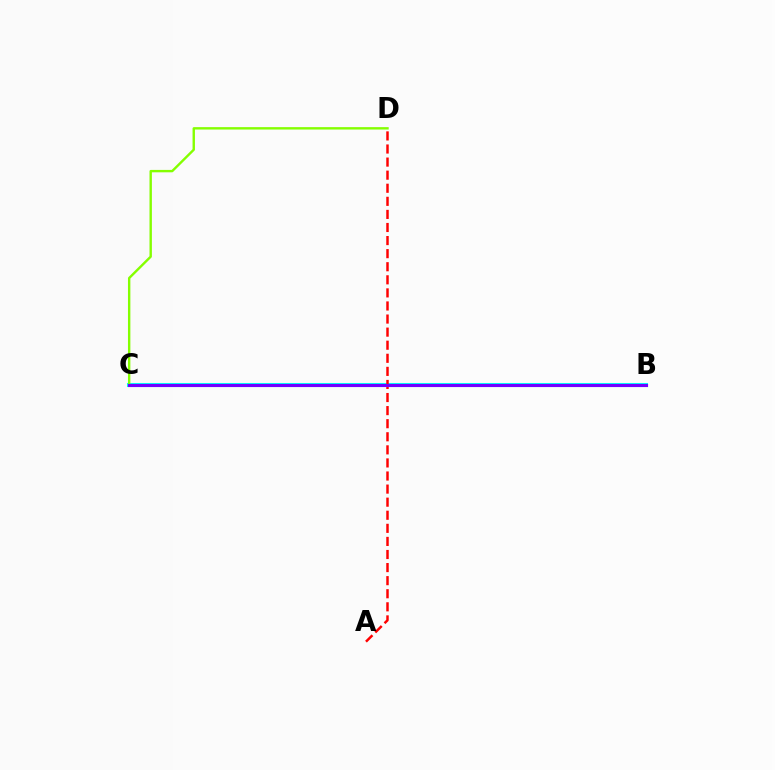{('B', 'C'): [{'color': '#00fff6', 'line_style': 'solid', 'thickness': 2.92}, {'color': '#7200ff', 'line_style': 'solid', 'thickness': 2.25}], ('A', 'D'): [{'color': '#ff0000', 'line_style': 'dashed', 'thickness': 1.78}], ('C', 'D'): [{'color': '#84ff00', 'line_style': 'solid', 'thickness': 1.72}]}